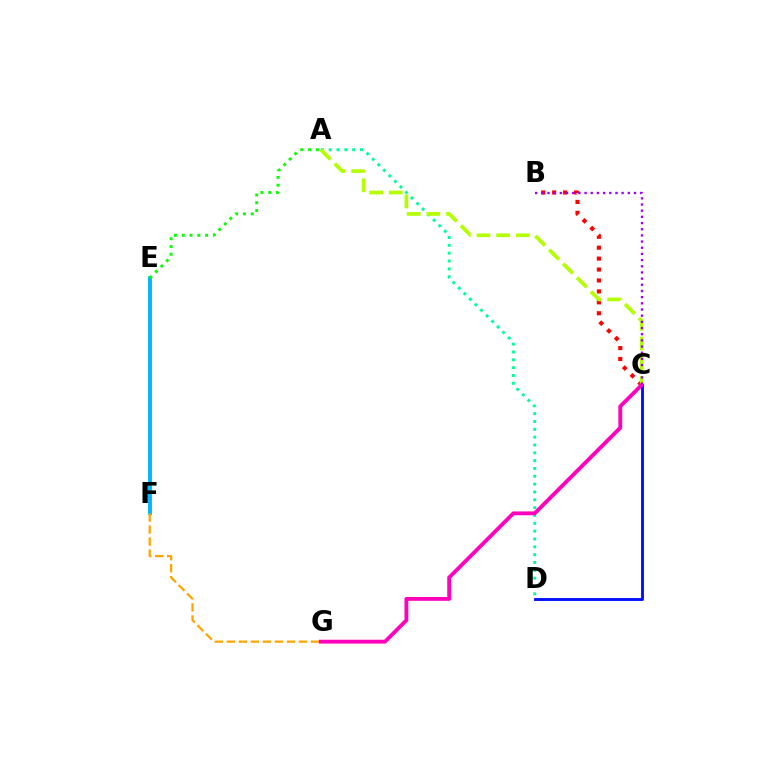{('B', 'C'): [{'color': '#ff0000', 'line_style': 'dotted', 'thickness': 2.97}, {'color': '#9b00ff', 'line_style': 'dotted', 'thickness': 1.68}], ('E', 'F'): [{'color': '#00b5ff', 'line_style': 'solid', 'thickness': 2.78}], ('A', 'E'): [{'color': '#08ff00', 'line_style': 'dotted', 'thickness': 2.12}], ('C', 'D'): [{'color': '#0010ff', 'line_style': 'solid', 'thickness': 2.07}], ('F', 'G'): [{'color': '#ffa500', 'line_style': 'dashed', 'thickness': 1.63}], ('A', 'D'): [{'color': '#00ff9d', 'line_style': 'dotted', 'thickness': 2.13}], ('A', 'C'): [{'color': '#b3ff00', 'line_style': 'dashed', 'thickness': 2.67}], ('C', 'G'): [{'color': '#ff00bd', 'line_style': 'solid', 'thickness': 2.77}]}